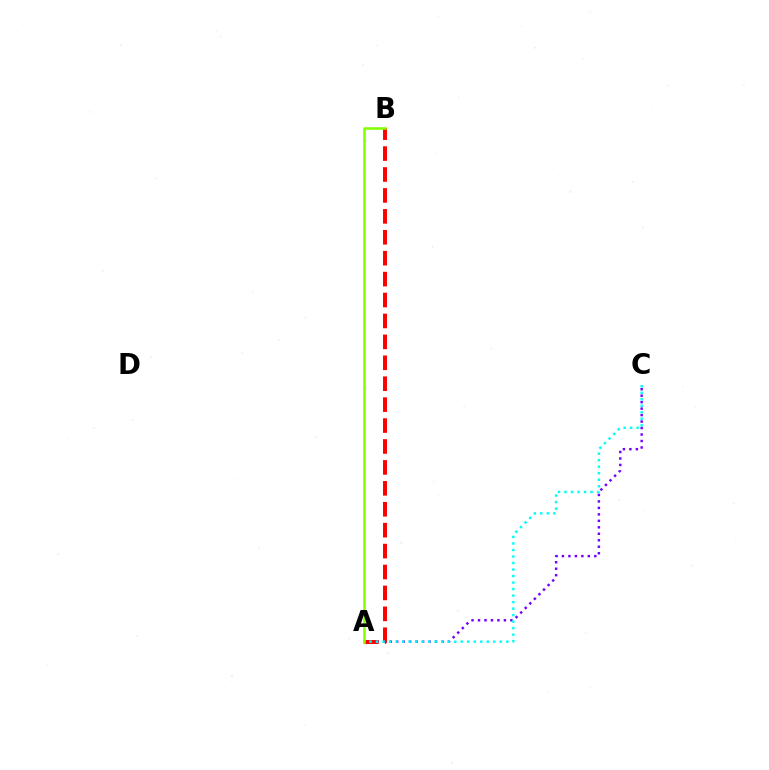{('A', 'C'): [{'color': '#7200ff', 'line_style': 'dotted', 'thickness': 1.76}, {'color': '#00fff6', 'line_style': 'dotted', 'thickness': 1.77}], ('A', 'B'): [{'color': '#ff0000', 'line_style': 'dashed', 'thickness': 2.84}, {'color': '#84ff00', 'line_style': 'solid', 'thickness': 1.85}]}